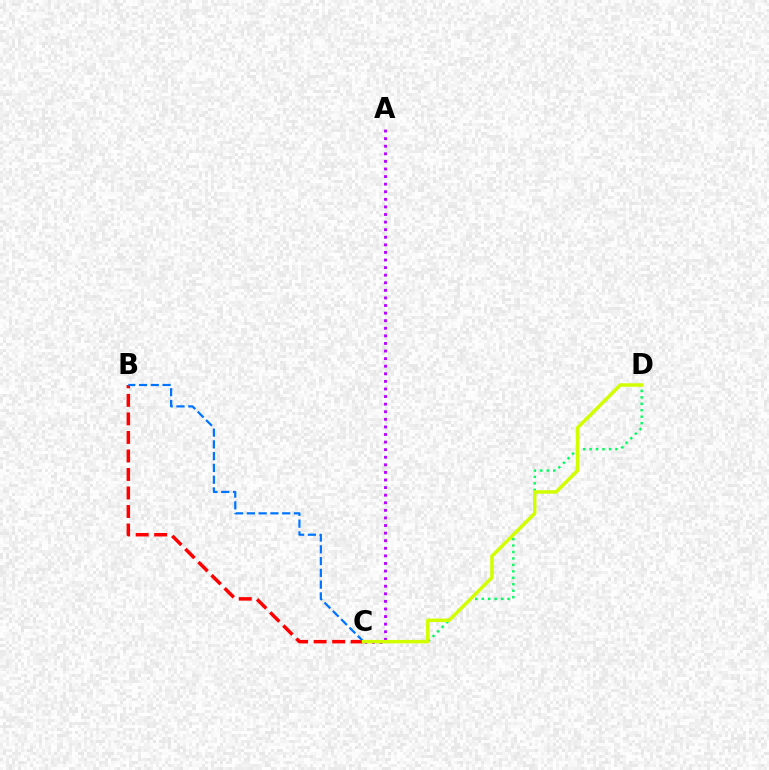{('C', 'D'): [{'color': '#00ff5c', 'line_style': 'dotted', 'thickness': 1.75}, {'color': '#d1ff00', 'line_style': 'solid', 'thickness': 2.5}], ('B', 'C'): [{'color': '#ff0000', 'line_style': 'dashed', 'thickness': 2.52}, {'color': '#0074ff', 'line_style': 'dashed', 'thickness': 1.6}], ('A', 'C'): [{'color': '#b900ff', 'line_style': 'dotted', 'thickness': 2.06}]}